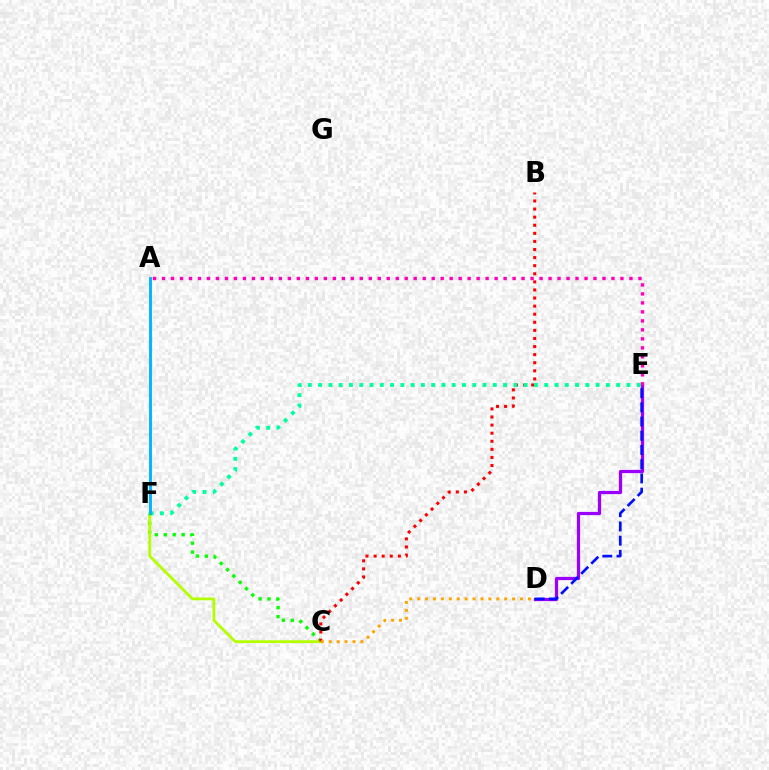{('C', 'F'): [{'color': '#08ff00', 'line_style': 'dotted', 'thickness': 2.43}, {'color': '#b3ff00', 'line_style': 'solid', 'thickness': 2.01}], ('D', 'E'): [{'color': '#9b00ff', 'line_style': 'solid', 'thickness': 2.33}, {'color': '#0010ff', 'line_style': 'dashed', 'thickness': 1.93}], ('B', 'C'): [{'color': '#ff0000', 'line_style': 'dotted', 'thickness': 2.2}], ('E', 'F'): [{'color': '#00ff9d', 'line_style': 'dotted', 'thickness': 2.79}], ('A', 'F'): [{'color': '#00b5ff', 'line_style': 'solid', 'thickness': 2.09}], ('A', 'E'): [{'color': '#ff00bd', 'line_style': 'dotted', 'thickness': 2.44}], ('C', 'D'): [{'color': '#ffa500', 'line_style': 'dotted', 'thickness': 2.15}]}